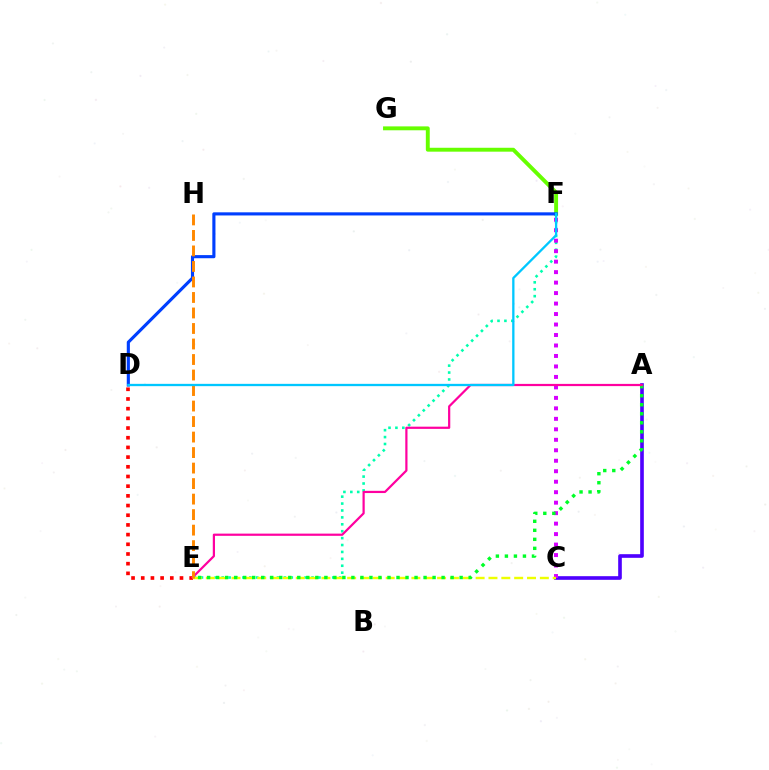{('F', 'G'): [{'color': '#66ff00', 'line_style': 'solid', 'thickness': 2.81}], ('D', 'E'): [{'color': '#ff0000', 'line_style': 'dotted', 'thickness': 2.63}], ('E', 'F'): [{'color': '#00ffaf', 'line_style': 'dotted', 'thickness': 1.88}], ('A', 'C'): [{'color': '#4f00ff', 'line_style': 'solid', 'thickness': 2.62}], ('C', 'F'): [{'color': '#d600ff', 'line_style': 'dotted', 'thickness': 2.85}], ('D', 'F'): [{'color': '#003fff', 'line_style': 'solid', 'thickness': 2.25}, {'color': '#00c7ff', 'line_style': 'solid', 'thickness': 1.66}], ('C', 'E'): [{'color': '#eeff00', 'line_style': 'dashed', 'thickness': 1.75}], ('A', 'E'): [{'color': '#00ff27', 'line_style': 'dotted', 'thickness': 2.45}, {'color': '#ff00a0', 'line_style': 'solid', 'thickness': 1.59}], ('E', 'H'): [{'color': '#ff8800', 'line_style': 'dashed', 'thickness': 2.11}]}